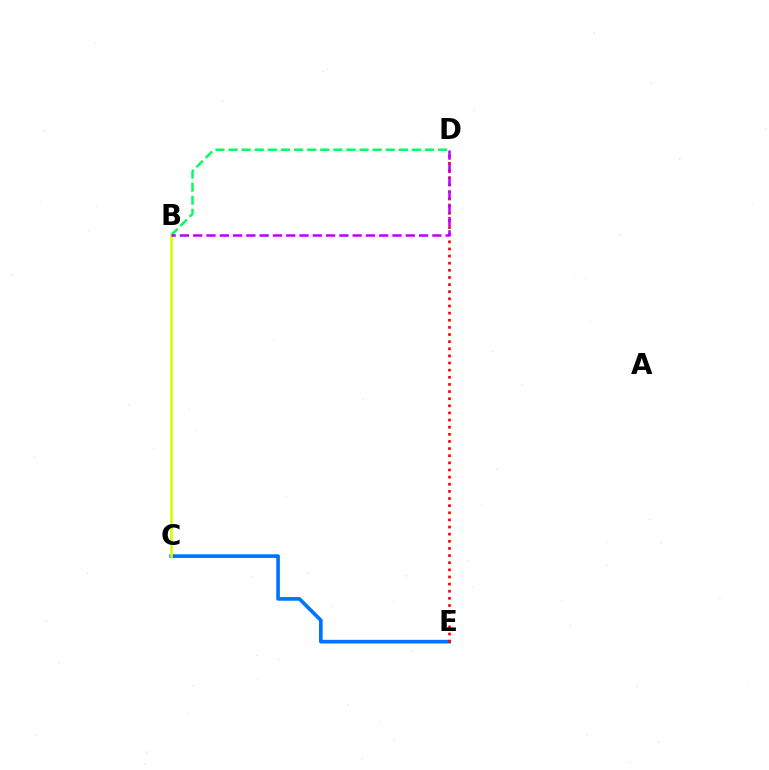{('C', 'E'): [{'color': '#0074ff', 'line_style': 'solid', 'thickness': 2.63}], ('B', 'D'): [{'color': '#00ff5c', 'line_style': 'dashed', 'thickness': 1.78}, {'color': '#b900ff', 'line_style': 'dashed', 'thickness': 1.8}], ('D', 'E'): [{'color': '#ff0000', 'line_style': 'dotted', 'thickness': 1.94}], ('B', 'C'): [{'color': '#d1ff00', 'line_style': 'solid', 'thickness': 1.89}]}